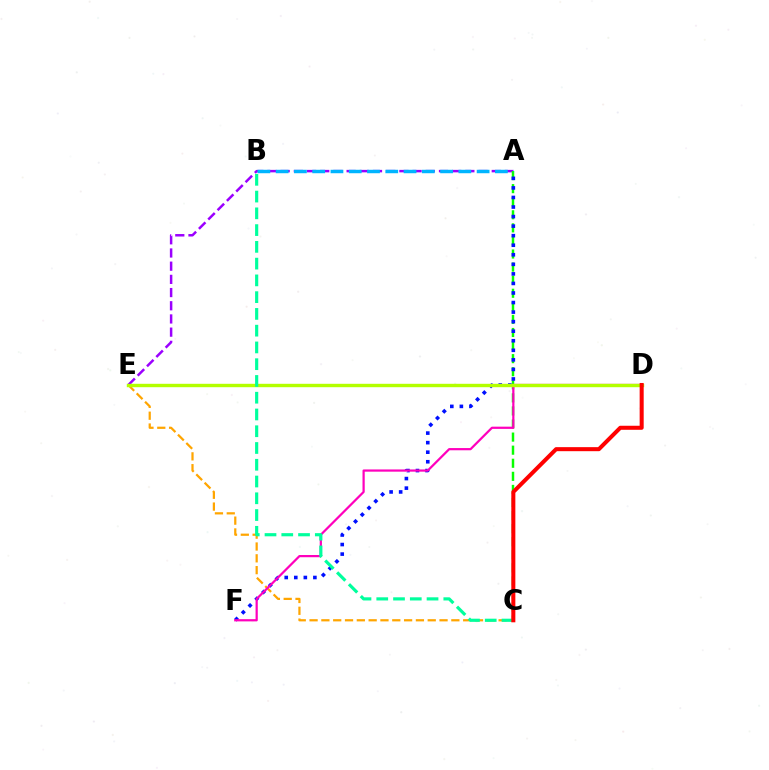{('A', 'E'): [{'color': '#9b00ff', 'line_style': 'dashed', 'thickness': 1.79}], ('C', 'E'): [{'color': '#ffa500', 'line_style': 'dashed', 'thickness': 1.61}], ('A', 'C'): [{'color': '#08ff00', 'line_style': 'dashed', 'thickness': 1.78}], ('A', 'F'): [{'color': '#0010ff', 'line_style': 'dotted', 'thickness': 2.6}], ('D', 'F'): [{'color': '#ff00bd', 'line_style': 'solid', 'thickness': 1.6}], ('D', 'E'): [{'color': '#b3ff00', 'line_style': 'solid', 'thickness': 2.46}], ('A', 'B'): [{'color': '#00b5ff', 'line_style': 'dashed', 'thickness': 2.48}], ('B', 'C'): [{'color': '#00ff9d', 'line_style': 'dashed', 'thickness': 2.28}], ('C', 'D'): [{'color': '#ff0000', 'line_style': 'solid', 'thickness': 2.91}]}